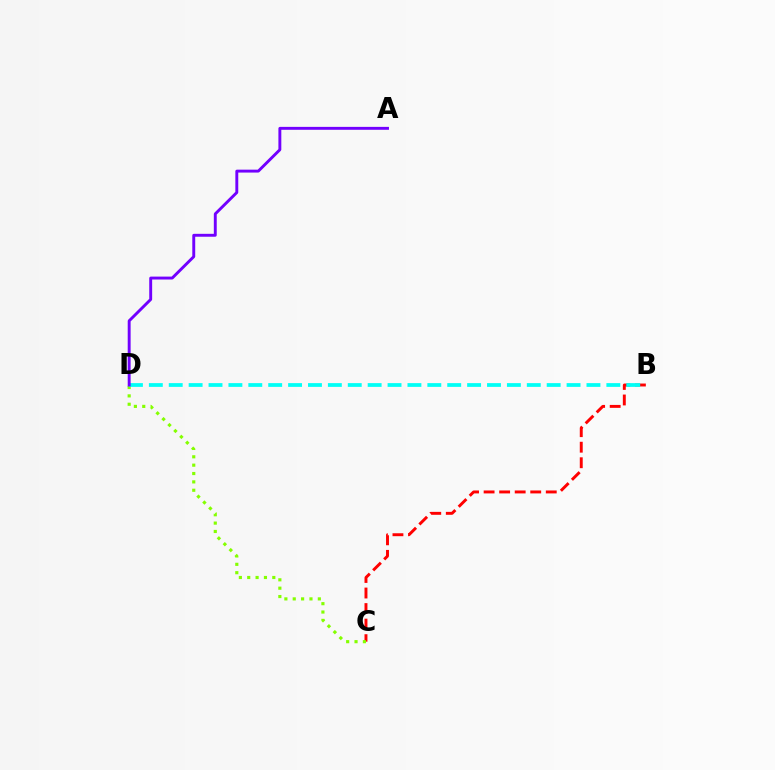{('B', 'C'): [{'color': '#ff0000', 'line_style': 'dashed', 'thickness': 2.11}], ('C', 'D'): [{'color': '#84ff00', 'line_style': 'dotted', 'thickness': 2.27}], ('B', 'D'): [{'color': '#00fff6', 'line_style': 'dashed', 'thickness': 2.7}], ('A', 'D'): [{'color': '#7200ff', 'line_style': 'solid', 'thickness': 2.1}]}